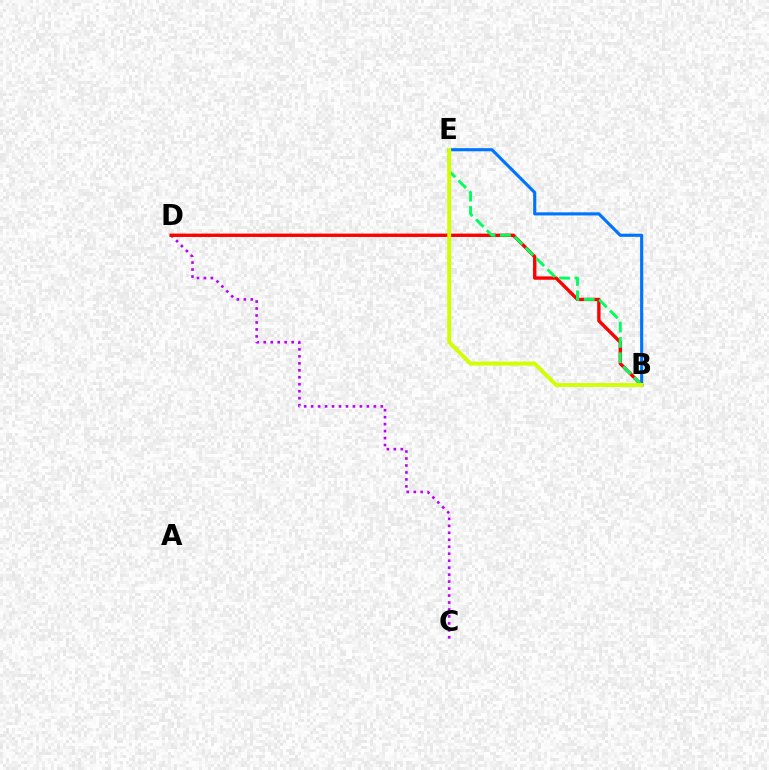{('C', 'D'): [{'color': '#b900ff', 'line_style': 'dotted', 'thickness': 1.89}], ('B', 'E'): [{'color': '#0074ff', 'line_style': 'solid', 'thickness': 2.25}, {'color': '#00ff5c', 'line_style': 'dashed', 'thickness': 2.09}, {'color': '#d1ff00', 'line_style': 'solid', 'thickness': 2.79}], ('B', 'D'): [{'color': '#ff0000', 'line_style': 'solid', 'thickness': 2.43}]}